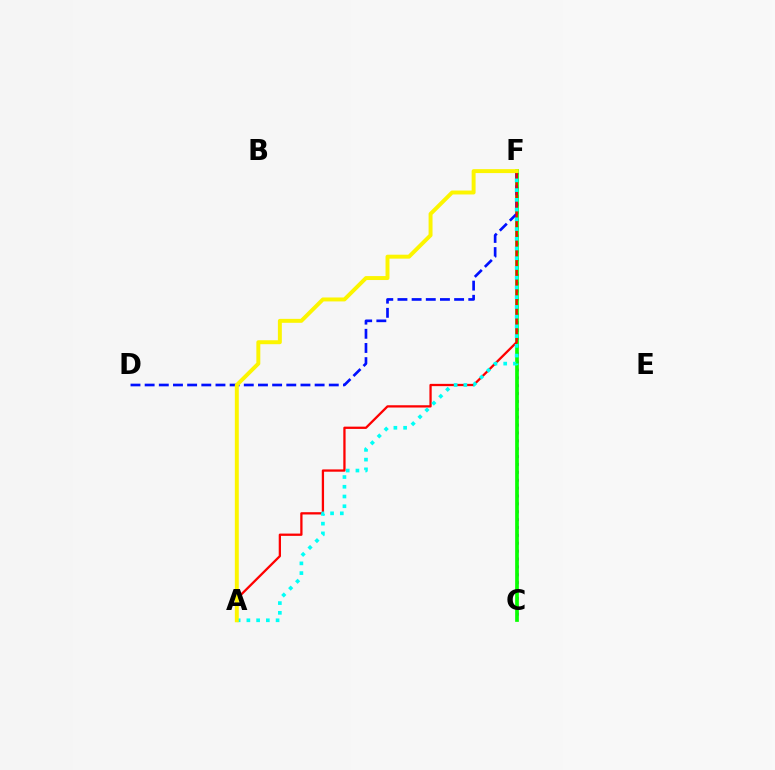{('C', 'F'): [{'color': '#ee00ff', 'line_style': 'dotted', 'thickness': 2.14}, {'color': '#08ff00', 'line_style': 'solid', 'thickness': 2.67}], ('D', 'F'): [{'color': '#0010ff', 'line_style': 'dashed', 'thickness': 1.92}], ('A', 'F'): [{'color': '#ff0000', 'line_style': 'solid', 'thickness': 1.65}, {'color': '#00fff6', 'line_style': 'dotted', 'thickness': 2.65}, {'color': '#fcf500', 'line_style': 'solid', 'thickness': 2.84}]}